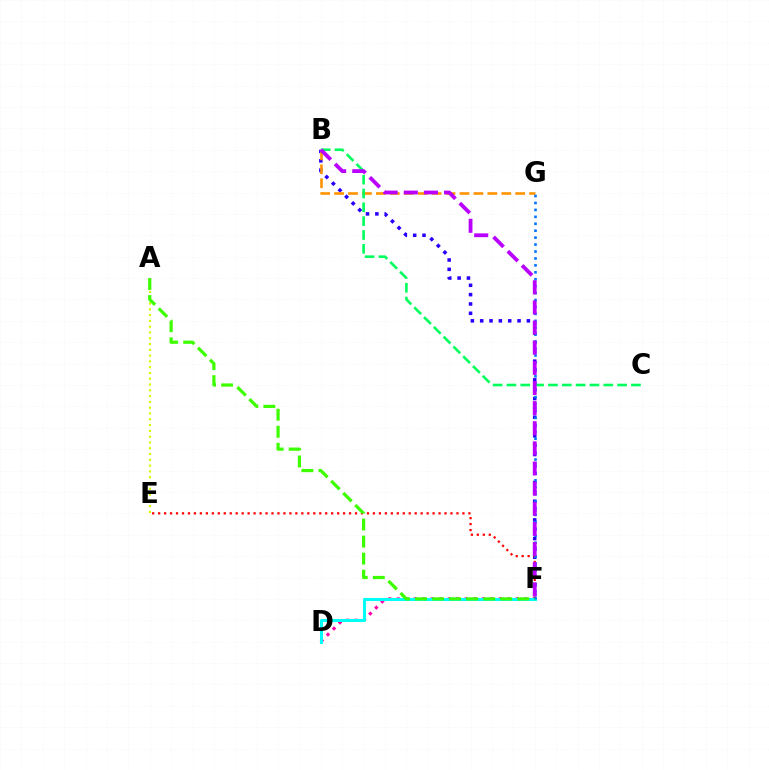{('D', 'F'): [{'color': '#ff00ac', 'line_style': 'dotted', 'thickness': 2.31}, {'color': '#00fff6', 'line_style': 'solid', 'thickness': 2.19}], ('B', 'F'): [{'color': '#2500ff', 'line_style': 'dotted', 'thickness': 2.54}, {'color': '#b900ff', 'line_style': 'dashed', 'thickness': 2.73}], ('B', 'G'): [{'color': '#ff9400', 'line_style': 'dashed', 'thickness': 1.89}], ('E', 'F'): [{'color': '#ff0000', 'line_style': 'dotted', 'thickness': 1.62}], ('F', 'G'): [{'color': '#0074ff', 'line_style': 'dotted', 'thickness': 1.88}], ('A', 'E'): [{'color': '#d1ff00', 'line_style': 'dotted', 'thickness': 1.57}], ('B', 'C'): [{'color': '#00ff5c', 'line_style': 'dashed', 'thickness': 1.88}], ('A', 'F'): [{'color': '#3dff00', 'line_style': 'dashed', 'thickness': 2.31}]}